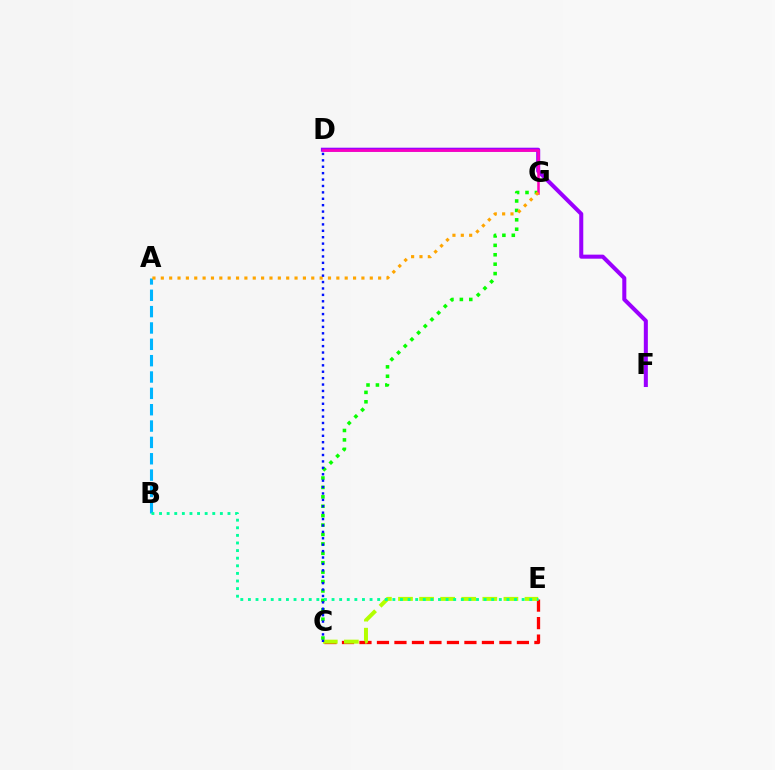{('C', 'G'): [{'color': '#08ff00', 'line_style': 'dotted', 'thickness': 2.56}], ('D', 'F'): [{'color': '#9b00ff', 'line_style': 'solid', 'thickness': 2.91}], ('A', 'B'): [{'color': '#00b5ff', 'line_style': 'dashed', 'thickness': 2.22}], ('C', 'E'): [{'color': '#ff0000', 'line_style': 'dashed', 'thickness': 2.38}, {'color': '#b3ff00', 'line_style': 'dashed', 'thickness': 2.86}], ('D', 'G'): [{'color': '#ff00bd', 'line_style': 'solid', 'thickness': 1.83}], ('A', 'G'): [{'color': '#ffa500', 'line_style': 'dotted', 'thickness': 2.27}], ('B', 'E'): [{'color': '#00ff9d', 'line_style': 'dotted', 'thickness': 2.07}], ('C', 'D'): [{'color': '#0010ff', 'line_style': 'dotted', 'thickness': 1.74}]}